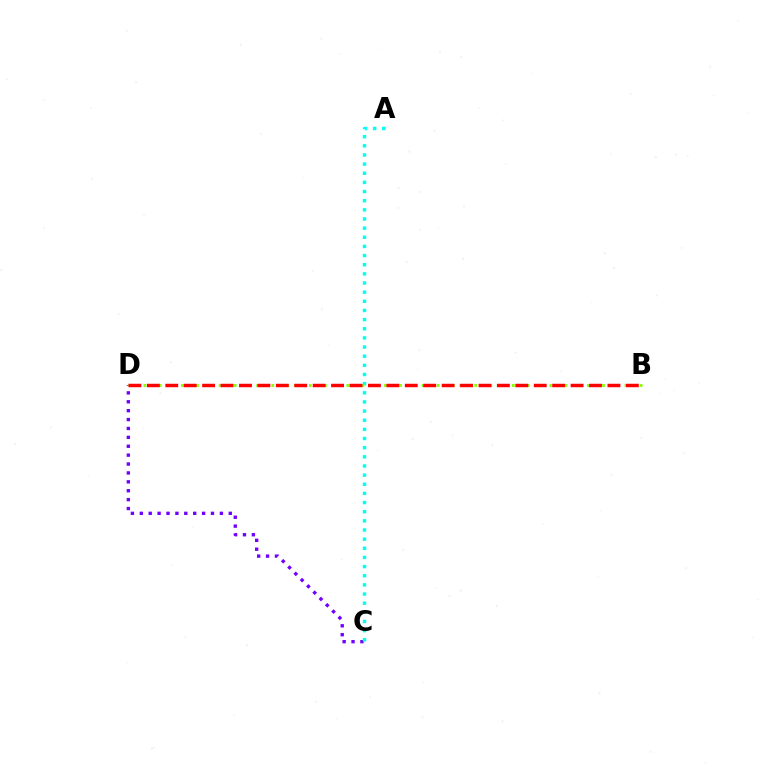{('C', 'D'): [{'color': '#7200ff', 'line_style': 'dotted', 'thickness': 2.42}], ('A', 'C'): [{'color': '#00fff6', 'line_style': 'dotted', 'thickness': 2.49}], ('B', 'D'): [{'color': '#84ff00', 'line_style': 'dotted', 'thickness': 2.04}, {'color': '#ff0000', 'line_style': 'dashed', 'thickness': 2.5}]}